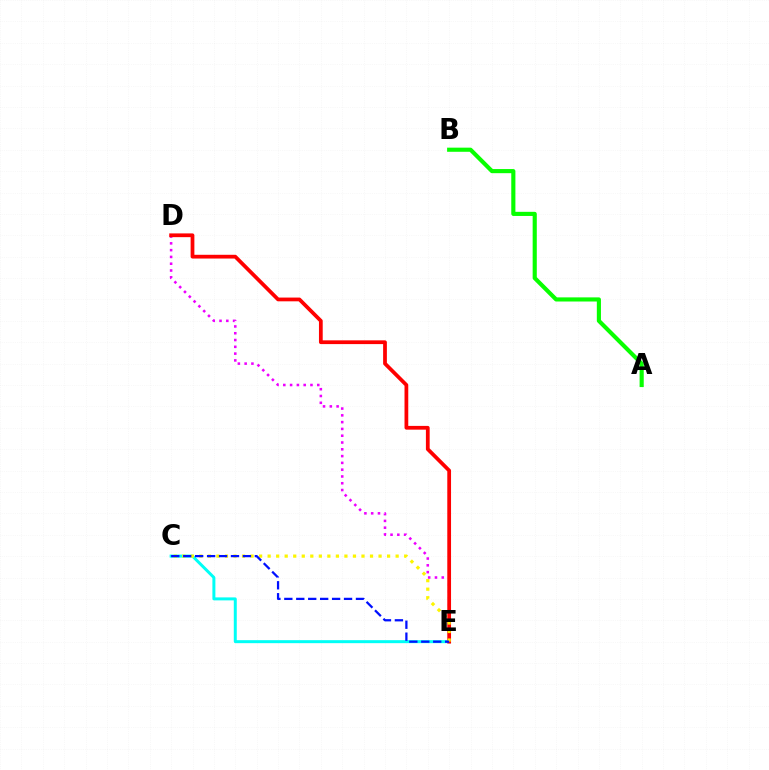{('D', 'E'): [{'color': '#ee00ff', 'line_style': 'dotted', 'thickness': 1.84}, {'color': '#ff0000', 'line_style': 'solid', 'thickness': 2.7}], ('C', 'E'): [{'color': '#00fff6', 'line_style': 'solid', 'thickness': 2.15}, {'color': '#fcf500', 'line_style': 'dotted', 'thickness': 2.32}, {'color': '#0010ff', 'line_style': 'dashed', 'thickness': 1.62}], ('A', 'B'): [{'color': '#08ff00', 'line_style': 'solid', 'thickness': 2.97}]}